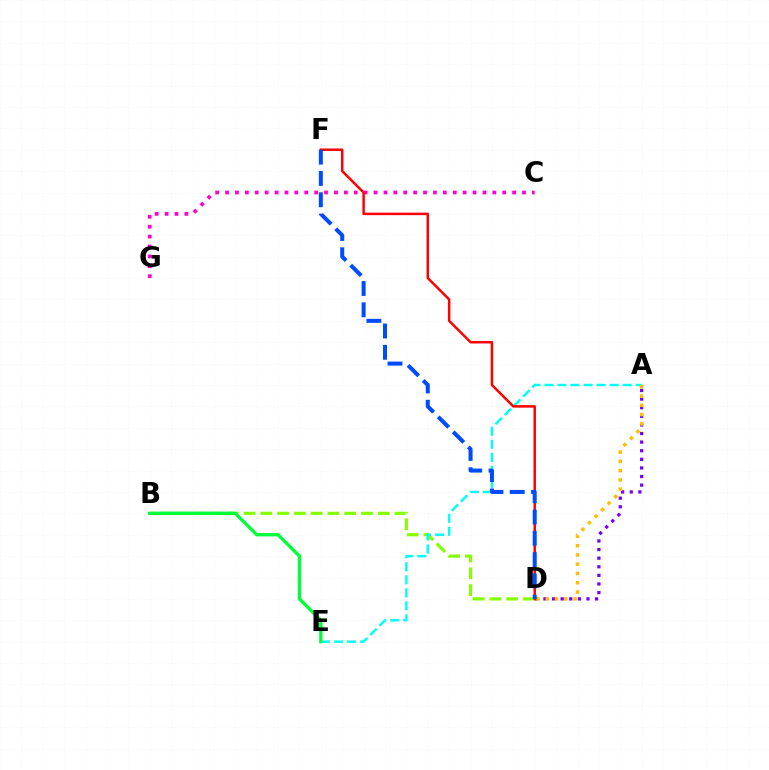{('A', 'D'): [{'color': '#7200ff', 'line_style': 'dotted', 'thickness': 2.34}, {'color': '#ffbd00', 'line_style': 'dotted', 'thickness': 2.52}], ('C', 'G'): [{'color': '#ff00cf', 'line_style': 'dotted', 'thickness': 2.69}], ('B', 'D'): [{'color': '#84ff00', 'line_style': 'dashed', 'thickness': 2.28}], ('A', 'E'): [{'color': '#00fff6', 'line_style': 'dashed', 'thickness': 1.77}], ('B', 'E'): [{'color': '#00ff39', 'line_style': 'solid', 'thickness': 2.39}], ('D', 'F'): [{'color': '#ff0000', 'line_style': 'solid', 'thickness': 1.79}, {'color': '#004bff', 'line_style': 'dashed', 'thickness': 2.89}]}